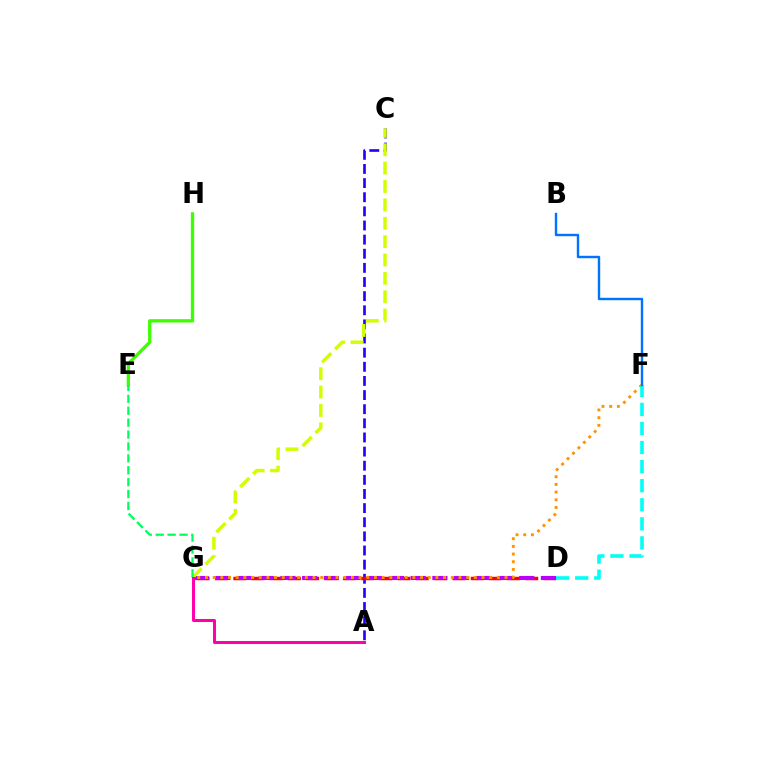{('E', 'H'): [{'color': '#3dff00', 'line_style': 'solid', 'thickness': 2.38}], ('A', 'C'): [{'color': '#2500ff', 'line_style': 'dashed', 'thickness': 1.92}], ('D', 'G'): [{'color': '#ff0000', 'line_style': 'dashed', 'thickness': 2.48}, {'color': '#b900ff', 'line_style': 'dashed', 'thickness': 2.95}], ('F', 'G'): [{'color': '#ff9400', 'line_style': 'dotted', 'thickness': 2.09}], ('D', 'F'): [{'color': '#00fff6', 'line_style': 'dashed', 'thickness': 2.59}], ('C', 'G'): [{'color': '#d1ff00', 'line_style': 'dashed', 'thickness': 2.5}], ('B', 'F'): [{'color': '#0074ff', 'line_style': 'solid', 'thickness': 1.73}], ('E', 'G'): [{'color': '#00ff5c', 'line_style': 'dashed', 'thickness': 1.62}], ('A', 'G'): [{'color': '#ff00ac', 'line_style': 'solid', 'thickness': 2.18}]}